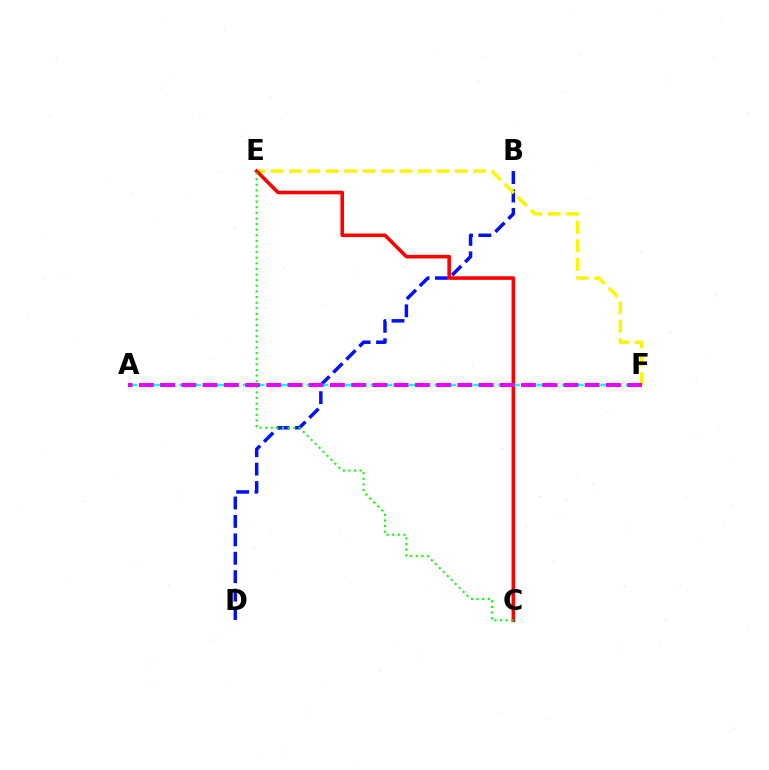{('B', 'D'): [{'color': '#0010ff', 'line_style': 'dashed', 'thickness': 2.5}], ('E', 'F'): [{'color': '#fcf500', 'line_style': 'dashed', 'thickness': 2.5}], ('C', 'E'): [{'color': '#ff0000', 'line_style': 'solid', 'thickness': 2.58}, {'color': '#08ff00', 'line_style': 'dotted', 'thickness': 1.52}], ('A', 'F'): [{'color': '#00fff6', 'line_style': 'dashed', 'thickness': 1.73}, {'color': '#ee00ff', 'line_style': 'dashed', 'thickness': 2.88}]}